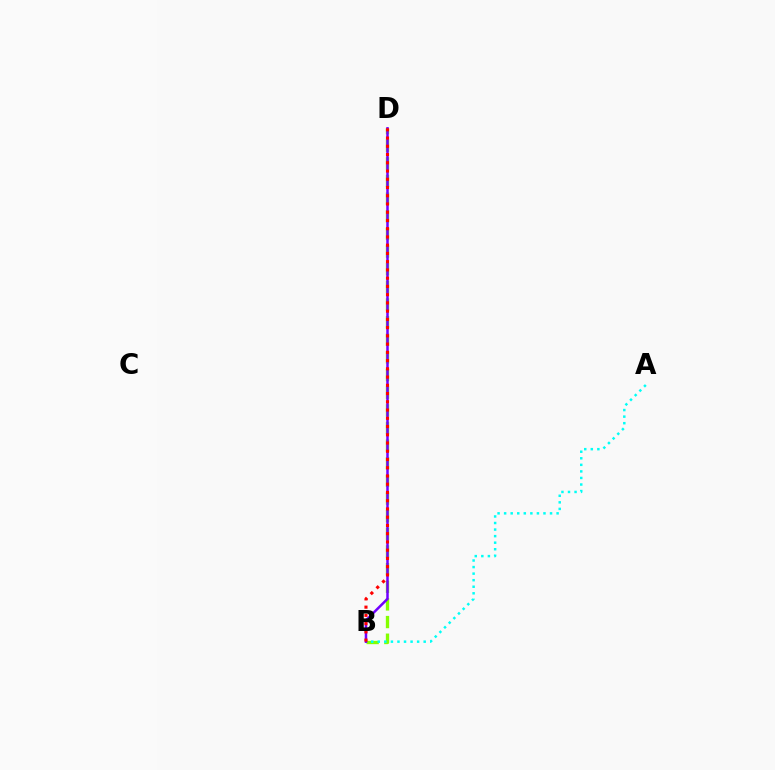{('B', 'D'): [{'color': '#84ff00', 'line_style': 'dashed', 'thickness': 2.4}, {'color': '#7200ff', 'line_style': 'solid', 'thickness': 1.81}, {'color': '#ff0000', 'line_style': 'dotted', 'thickness': 2.24}], ('A', 'B'): [{'color': '#00fff6', 'line_style': 'dotted', 'thickness': 1.78}]}